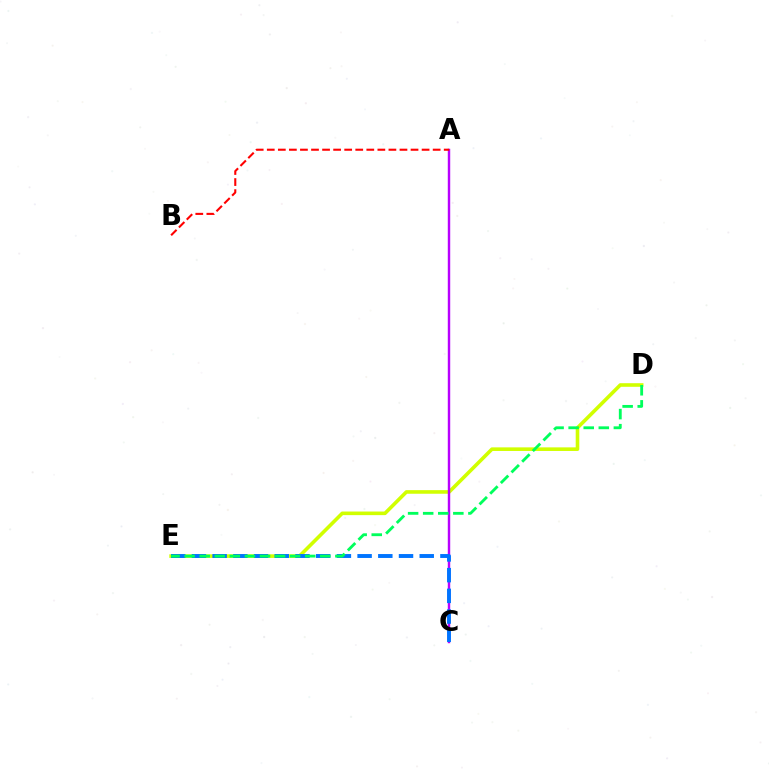{('D', 'E'): [{'color': '#d1ff00', 'line_style': 'solid', 'thickness': 2.59}, {'color': '#00ff5c', 'line_style': 'dashed', 'thickness': 2.05}], ('A', 'C'): [{'color': '#b900ff', 'line_style': 'solid', 'thickness': 1.75}], ('A', 'B'): [{'color': '#ff0000', 'line_style': 'dashed', 'thickness': 1.5}], ('C', 'E'): [{'color': '#0074ff', 'line_style': 'dashed', 'thickness': 2.81}]}